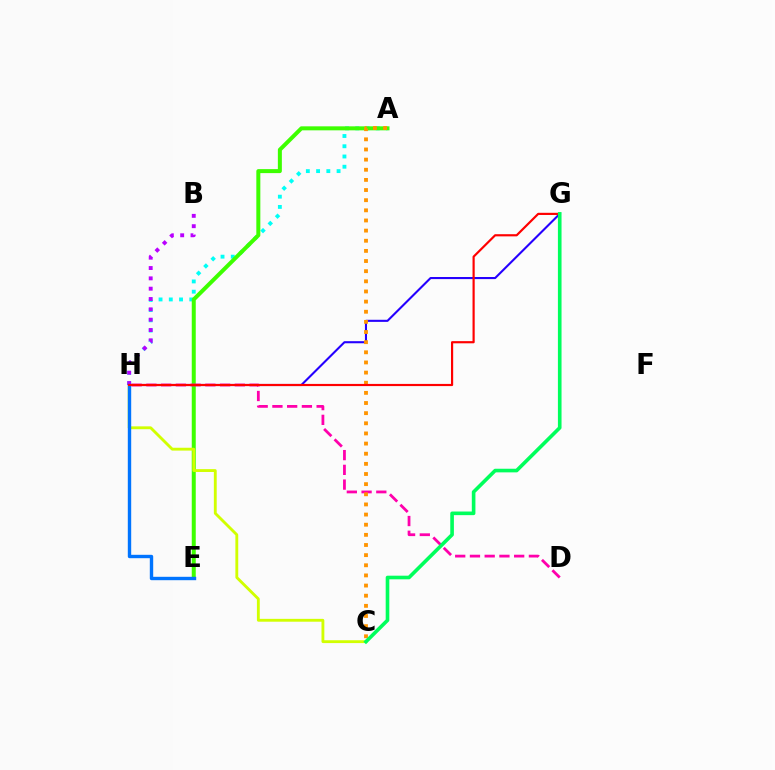{('A', 'H'): [{'color': '#00fff6', 'line_style': 'dotted', 'thickness': 2.78}], ('G', 'H'): [{'color': '#2500ff', 'line_style': 'solid', 'thickness': 1.51}, {'color': '#ff0000', 'line_style': 'solid', 'thickness': 1.57}], ('A', 'E'): [{'color': '#3dff00', 'line_style': 'solid', 'thickness': 2.88}], ('D', 'H'): [{'color': '#ff00ac', 'line_style': 'dashed', 'thickness': 2.0}], ('C', 'H'): [{'color': '#d1ff00', 'line_style': 'solid', 'thickness': 2.05}], ('B', 'H'): [{'color': '#b900ff', 'line_style': 'dotted', 'thickness': 2.81}], ('A', 'C'): [{'color': '#ff9400', 'line_style': 'dotted', 'thickness': 2.76}], ('E', 'H'): [{'color': '#0074ff', 'line_style': 'solid', 'thickness': 2.44}], ('C', 'G'): [{'color': '#00ff5c', 'line_style': 'solid', 'thickness': 2.61}]}